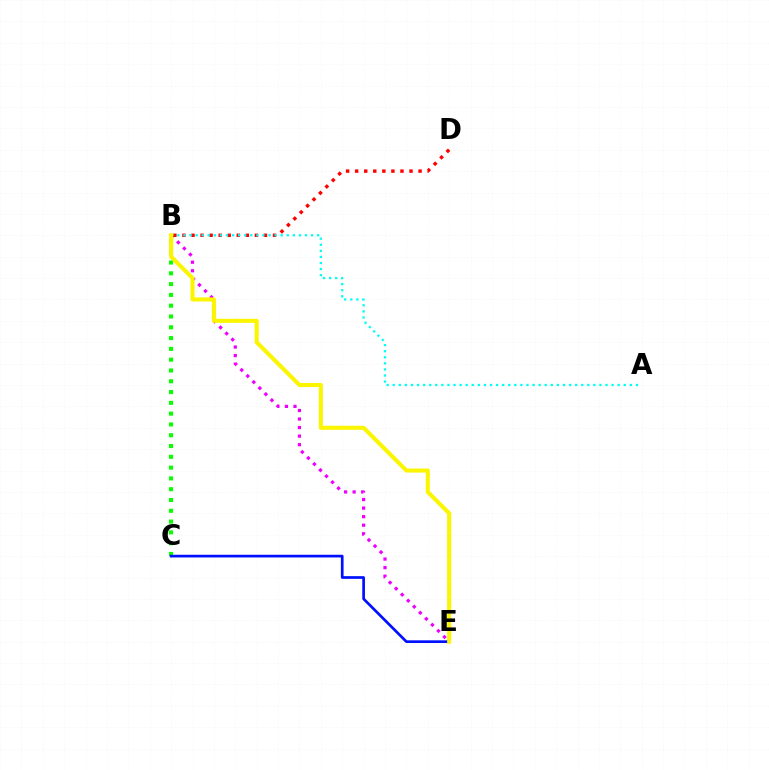{('B', 'E'): [{'color': '#ee00ff', 'line_style': 'dotted', 'thickness': 2.32}, {'color': '#fcf500', 'line_style': 'solid', 'thickness': 2.94}], ('B', 'C'): [{'color': '#08ff00', 'line_style': 'dotted', 'thickness': 2.93}], ('B', 'D'): [{'color': '#ff0000', 'line_style': 'dotted', 'thickness': 2.46}], ('C', 'E'): [{'color': '#0010ff', 'line_style': 'solid', 'thickness': 1.94}], ('A', 'B'): [{'color': '#00fff6', 'line_style': 'dotted', 'thickness': 1.65}]}